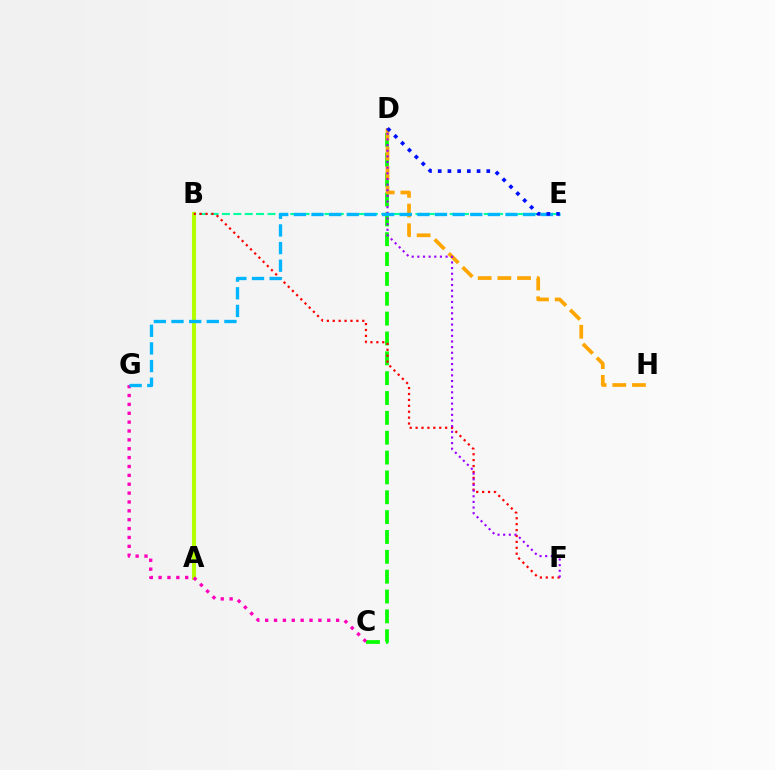{('A', 'B'): [{'color': '#b3ff00', 'line_style': 'solid', 'thickness': 2.93}], ('B', 'E'): [{'color': '#00ff9d', 'line_style': 'dashed', 'thickness': 1.55}], ('C', 'D'): [{'color': '#08ff00', 'line_style': 'dashed', 'thickness': 2.7}], ('B', 'F'): [{'color': '#ff0000', 'line_style': 'dotted', 'thickness': 1.61}], ('D', 'H'): [{'color': '#ffa500', 'line_style': 'dashed', 'thickness': 2.67}], ('C', 'G'): [{'color': '#ff00bd', 'line_style': 'dotted', 'thickness': 2.41}], ('D', 'F'): [{'color': '#9b00ff', 'line_style': 'dotted', 'thickness': 1.53}], ('E', 'G'): [{'color': '#00b5ff', 'line_style': 'dashed', 'thickness': 2.4}], ('D', 'E'): [{'color': '#0010ff', 'line_style': 'dotted', 'thickness': 2.64}]}